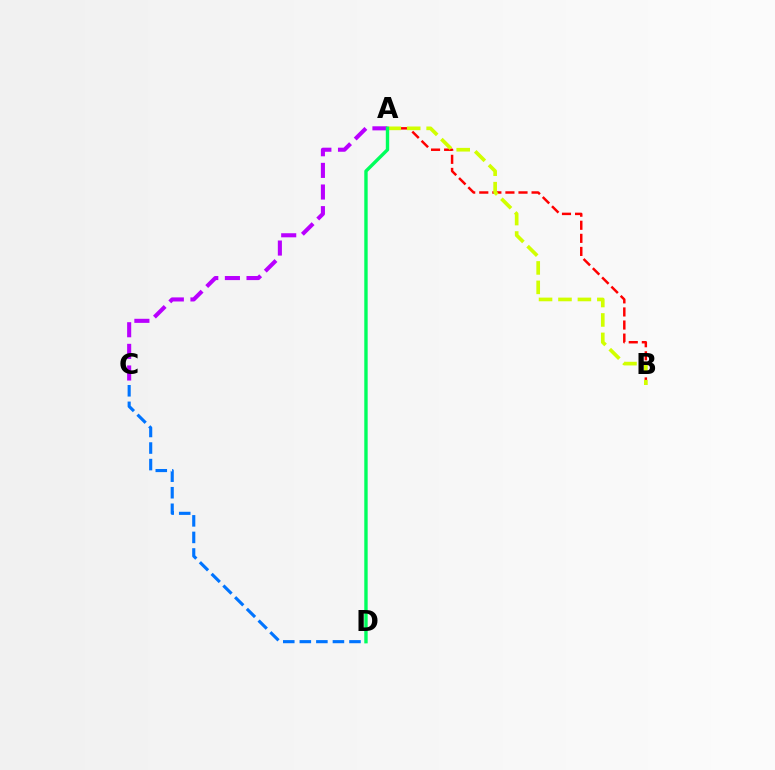{('A', 'B'): [{'color': '#ff0000', 'line_style': 'dashed', 'thickness': 1.78}, {'color': '#d1ff00', 'line_style': 'dashed', 'thickness': 2.64}], ('A', 'C'): [{'color': '#b900ff', 'line_style': 'dashed', 'thickness': 2.94}], ('C', 'D'): [{'color': '#0074ff', 'line_style': 'dashed', 'thickness': 2.25}], ('A', 'D'): [{'color': '#00ff5c', 'line_style': 'solid', 'thickness': 2.44}]}